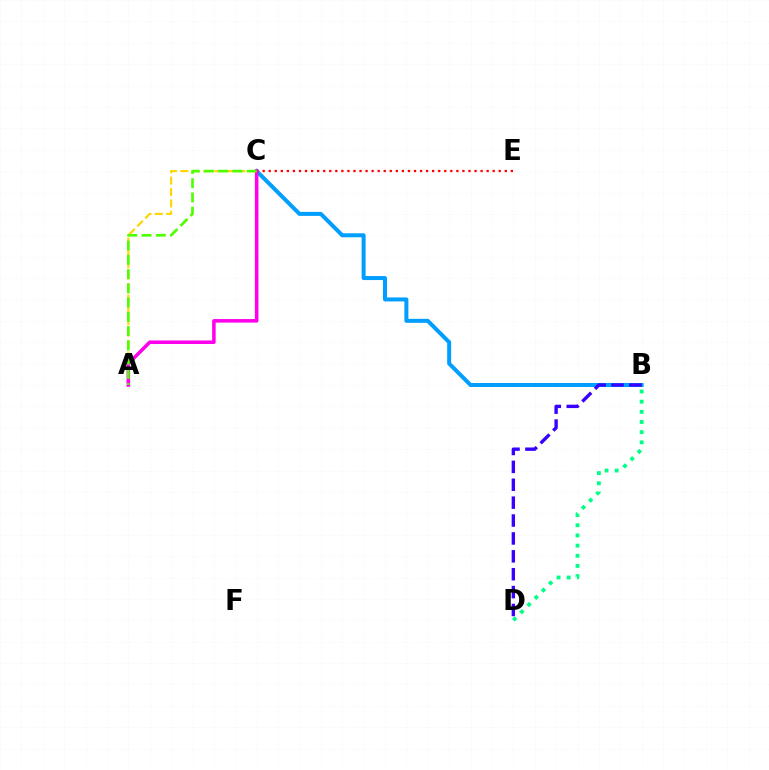{('B', 'C'): [{'color': '#009eff', 'line_style': 'solid', 'thickness': 2.88}], ('A', 'C'): [{'color': '#ffd500', 'line_style': 'dashed', 'thickness': 1.55}, {'color': '#ff00ed', 'line_style': 'solid', 'thickness': 2.55}, {'color': '#4fff00', 'line_style': 'dashed', 'thickness': 1.94}], ('C', 'E'): [{'color': '#ff0000', 'line_style': 'dotted', 'thickness': 1.64}], ('B', 'D'): [{'color': '#3700ff', 'line_style': 'dashed', 'thickness': 2.43}, {'color': '#00ff86', 'line_style': 'dotted', 'thickness': 2.76}]}